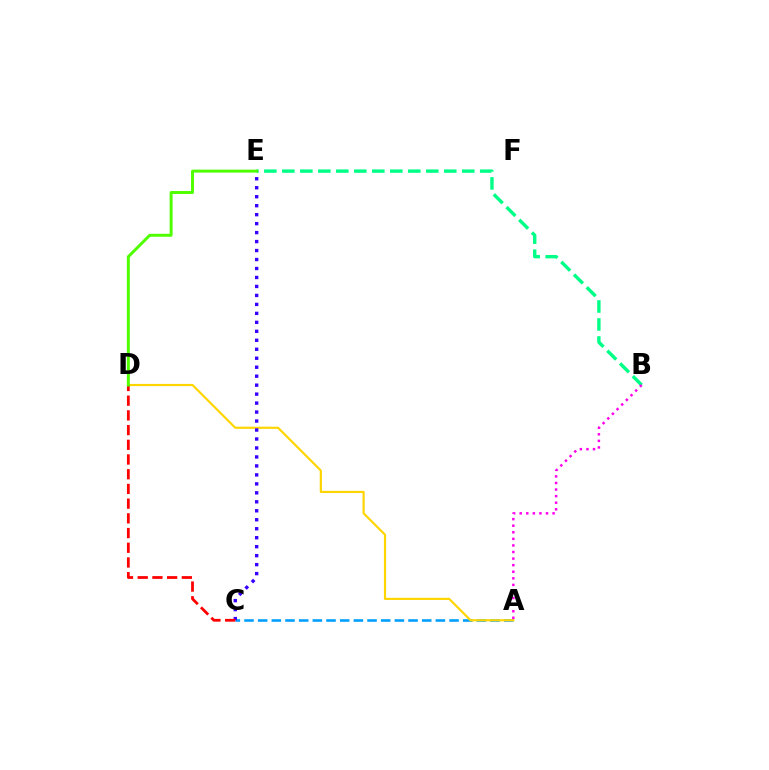{('A', 'C'): [{'color': '#009eff', 'line_style': 'dashed', 'thickness': 1.86}], ('A', 'D'): [{'color': '#ffd500', 'line_style': 'solid', 'thickness': 1.56}], ('B', 'E'): [{'color': '#00ff86', 'line_style': 'dashed', 'thickness': 2.44}], ('C', 'E'): [{'color': '#3700ff', 'line_style': 'dotted', 'thickness': 2.44}], ('A', 'B'): [{'color': '#ff00ed', 'line_style': 'dotted', 'thickness': 1.79}], ('C', 'D'): [{'color': '#ff0000', 'line_style': 'dashed', 'thickness': 2.0}], ('D', 'E'): [{'color': '#4fff00', 'line_style': 'solid', 'thickness': 2.13}]}